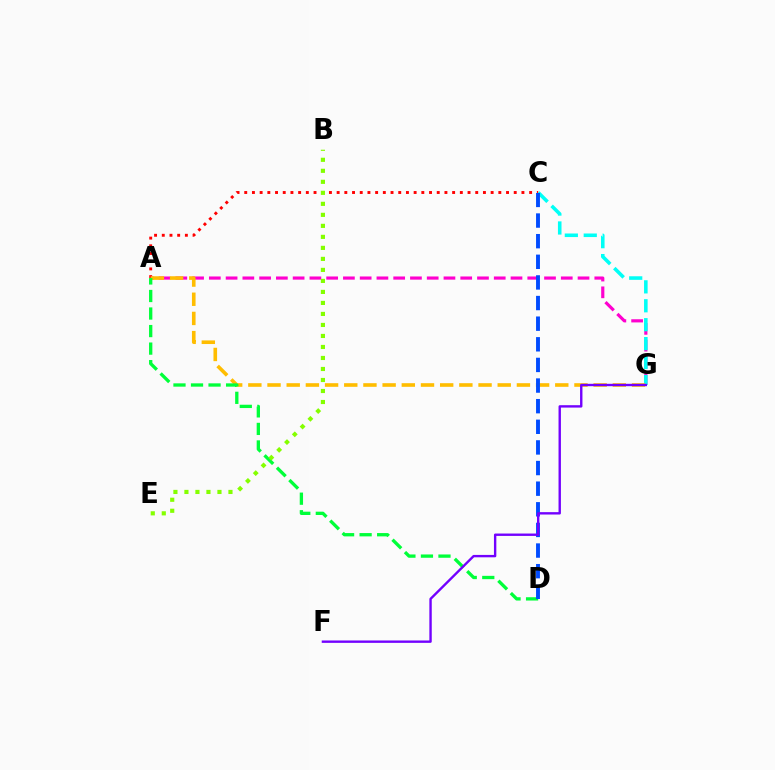{('A', 'C'): [{'color': '#ff0000', 'line_style': 'dotted', 'thickness': 2.09}], ('A', 'G'): [{'color': '#ff00cf', 'line_style': 'dashed', 'thickness': 2.28}, {'color': '#ffbd00', 'line_style': 'dashed', 'thickness': 2.61}], ('C', 'G'): [{'color': '#00fff6', 'line_style': 'dashed', 'thickness': 2.57}], ('A', 'D'): [{'color': '#00ff39', 'line_style': 'dashed', 'thickness': 2.38}], ('B', 'E'): [{'color': '#84ff00', 'line_style': 'dotted', 'thickness': 2.99}], ('C', 'D'): [{'color': '#004bff', 'line_style': 'dashed', 'thickness': 2.8}], ('F', 'G'): [{'color': '#7200ff', 'line_style': 'solid', 'thickness': 1.72}]}